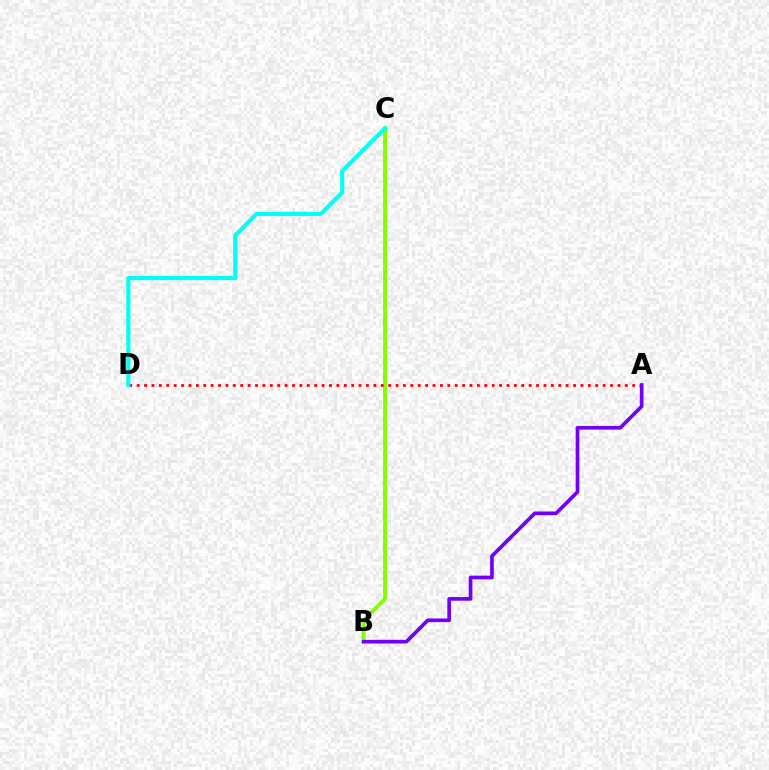{('B', 'C'): [{'color': '#84ff00', 'line_style': 'solid', 'thickness': 2.84}], ('A', 'D'): [{'color': '#ff0000', 'line_style': 'dotted', 'thickness': 2.01}], ('C', 'D'): [{'color': '#00fff6', 'line_style': 'solid', 'thickness': 2.94}], ('A', 'B'): [{'color': '#7200ff', 'line_style': 'solid', 'thickness': 2.65}]}